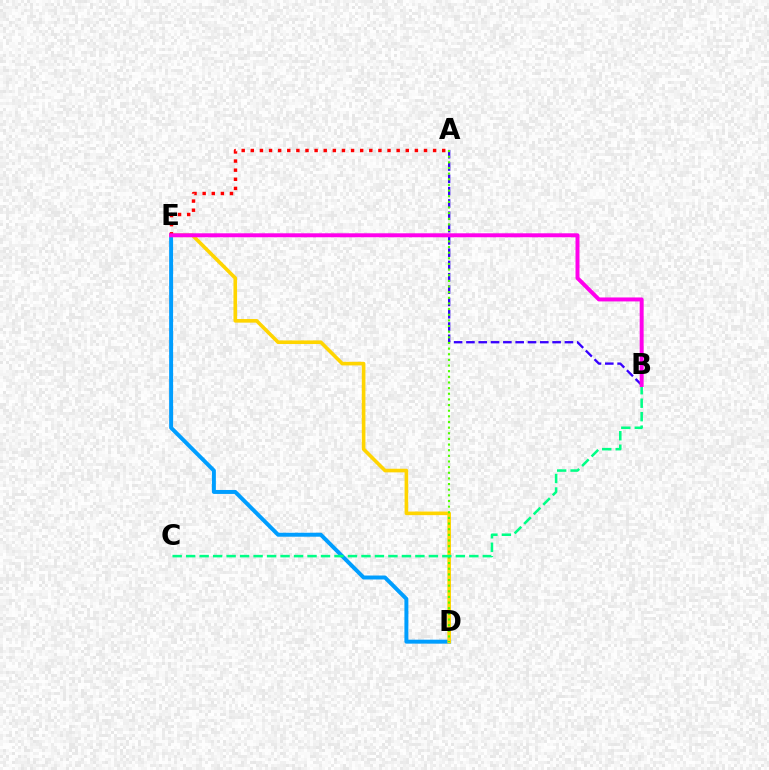{('D', 'E'): [{'color': '#009eff', 'line_style': 'solid', 'thickness': 2.85}, {'color': '#ffd500', 'line_style': 'solid', 'thickness': 2.6}], ('A', 'B'): [{'color': '#3700ff', 'line_style': 'dashed', 'thickness': 1.67}], ('A', 'D'): [{'color': '#4fff00', 'line_style': 'dotted', 'thickness': 1.53}], ('A', 'E'): [{'color': '#ff0000', 'line_style': 'dotted', 'thickness': 2.48}], ('B', 'C'): [{'color': '#00ff86', 'line_style': 'dashed', 'thickness': 1.83}], ('B', 'E'): [{'color': '#ff00ed', 'line_style': 'solid', 'thickness': 2.85}]}